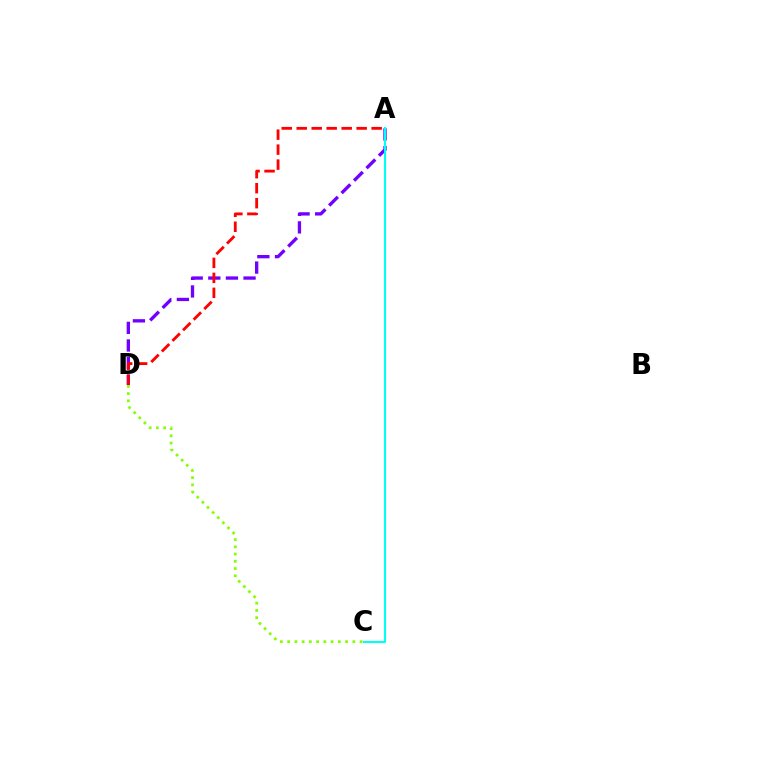{('A', 'D'): [{'color': '#7200ff', 'line_style': 'dashed', 'thickness': 2.39}, {'color': '#ff0000', 'line_style': 'dashed', 'thickness': 2.04}], ('A', 'C'): [{'color': '#00fff6', 'line_style': 'solid', 'thickness': 1.51}], ('C', 'D'): [{'color': '#84ff00', 'line_style': 'dotted', 'thickness': 1.97}]}